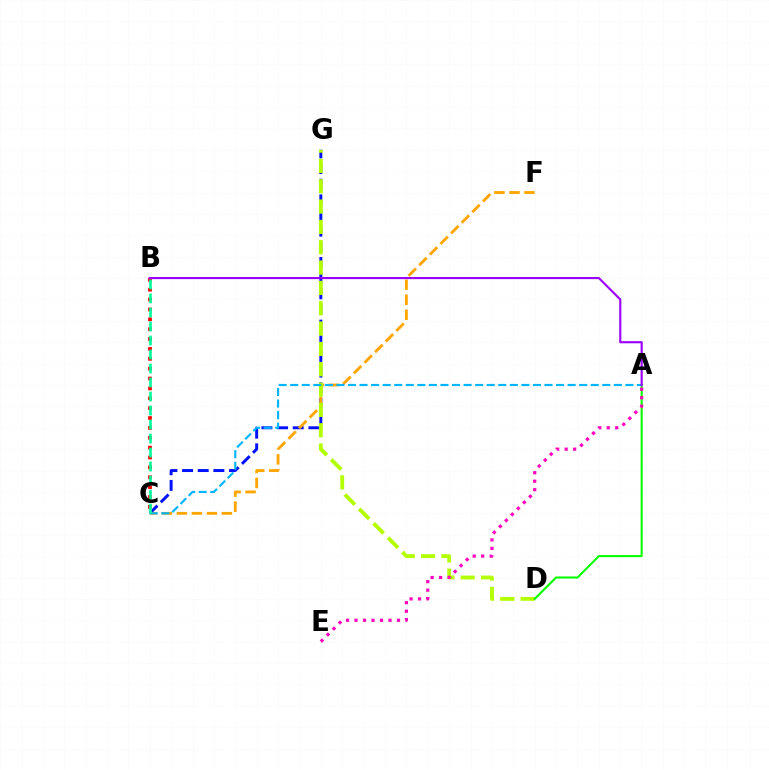{('C', 'G'): [{'color': '#0010ff', 'line_style': 'dashed', 'thickness': 2.13}], ('B', 'C'): [{'color': '#ff0000', 'line_style': 'dotted', 'thickness': 2.68}, {'color': '#00ff9d', 'line_style': 'dashed', 'thickness': 1.9}], ('C', 'F'): [{'color': '#ffa500', 'line_style': 'dashed', 'thickness': 2.04}], ('D', 'G'): [{'color': '#b3ff00', 'line_style': 'dashed', 'thickness': 2.76}], ('A', 'D'): [{'color': '#08ff00', 'line_style': 'solid', 'thickness': 1.52}], ('A', 'C'): [{'color': '#00b5ff', 'line_style': 'dashed', 'thickness': 1.57}], ('A', 'E'): [{'color': '#ff00bd', 'line_style': 'dotted', 'thickness': 2.31}], ('A', 'B'): [{'color': '#9b00ff', 'line_style': 'solid', 'thickness': 1.54}]}